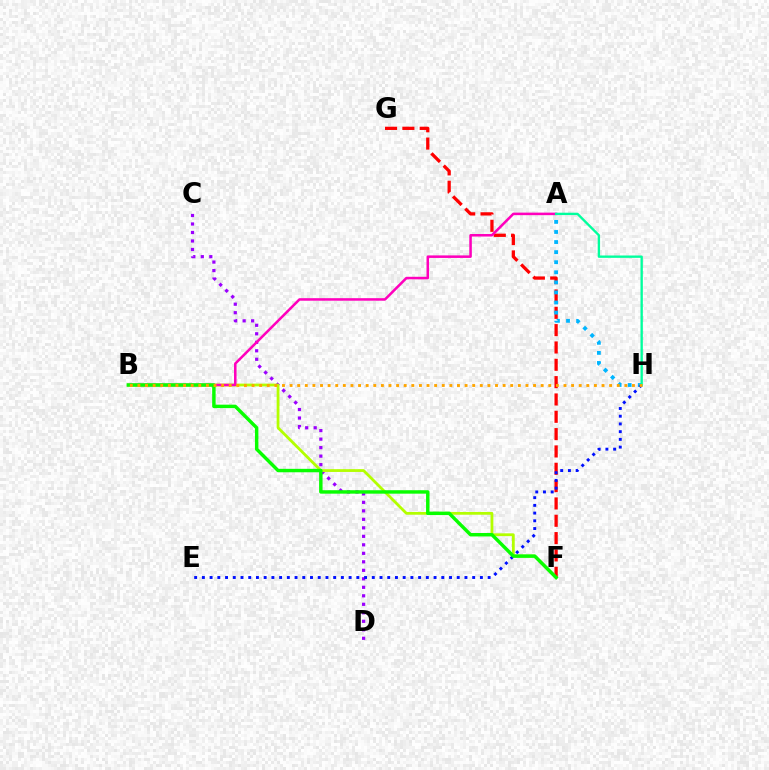{('C', 'D'): [{'color': '#9b00ff', 'line_style': 'dotted', 'thickness': 2.31}], ('F', 'G'): [{'color': '#ff0000', 'line_style': 'dashed', 'thickness': 2.35}], ('A', 'H'): [{'color': '#00b5ff', 'line_style': 'dotted', 'thickness': 2.74}, {'color': '#00ff9d', 'line_style': 'solid', 'thickness': 1.7}], ('B', 'F'): [{'color': '#b3ff00', 'line_style': 'solid', 'thickness': 2.01}, {'color': '#08ff00', 'line_style': 'solid', 'thickness': 2.48}], ('A', 'B'): [{'color': '#ff00bd', 'line_style': 'solid', 'thickness': 1.82}], ('E', 'H'): [{'color': '#0010ff', 'line_style': 'dotted', 'thickness': 2.1}], ('B', 'H'): [{'color': '#ffa500', 'line_style': 'dotted', 'thickness': 2.07}]}